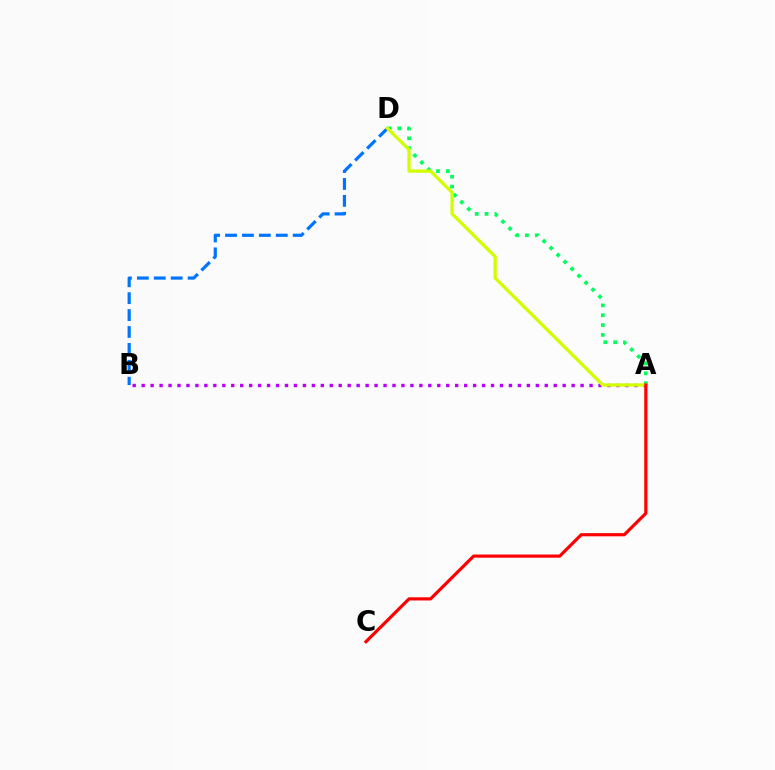{('B', 'D'): [{'color': '#0074ff', 'line_style': 'dashed', 'thickness': 2.3}], ('A', 'B'): [{'color': '#b900ff', 'line_style': 'dotted', 'thickness': 2.43}], ('A', 'D'): [{'color': '#00ff5c', 'line_style': 'dotted', 'thickness': 2.67}, {'color': '#d1ff00', 'line_style': 'solid', 'thickness': 2.35}], ('A', 'C'): [{'color': '#ff0000', 'line_style': 'solid', 'thickness': 2.29}]}